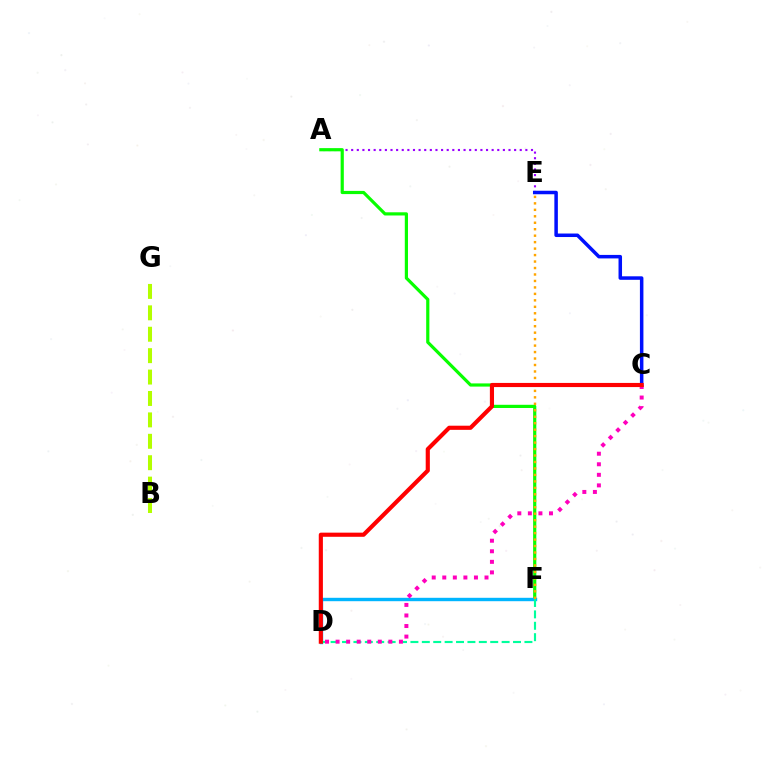{('A', 'E'): [{'color': '#9b00ff', 'line_style': 'dotted', 'thickness': 1.53}], ('A', 'F'): [{'color': '#08ff00', 'line_style': 'solid', 'thickness': 2.3}], ('D', 'F'): [{'color': '#00b5ff', 'line_style': 'solid', 'thickness': 2.45}, {'color': '#00ff9d', 'line_style': 'dashed', 'thickness': 1.55}], ('E', 'F'): [{'color': '#ffa500', 'line_style': 'dotted', 'thickness': 1.76}], ('C', 'E'): [{'color': '#0010ff', 'line_style': 'solid', 'thickness': 2.52}], ('C', 'D'): [{'color': '#ff00bd', 'line_style': 'dotted', 'thickness': 2.87}, {'color': '#ff0000', 'line_style': 'solid', 'thickness': 2.98}], ('B', 'G'): [{'color': '#b3ff00', 'line_style': 'dashed', 'thickness': 2.91}]}